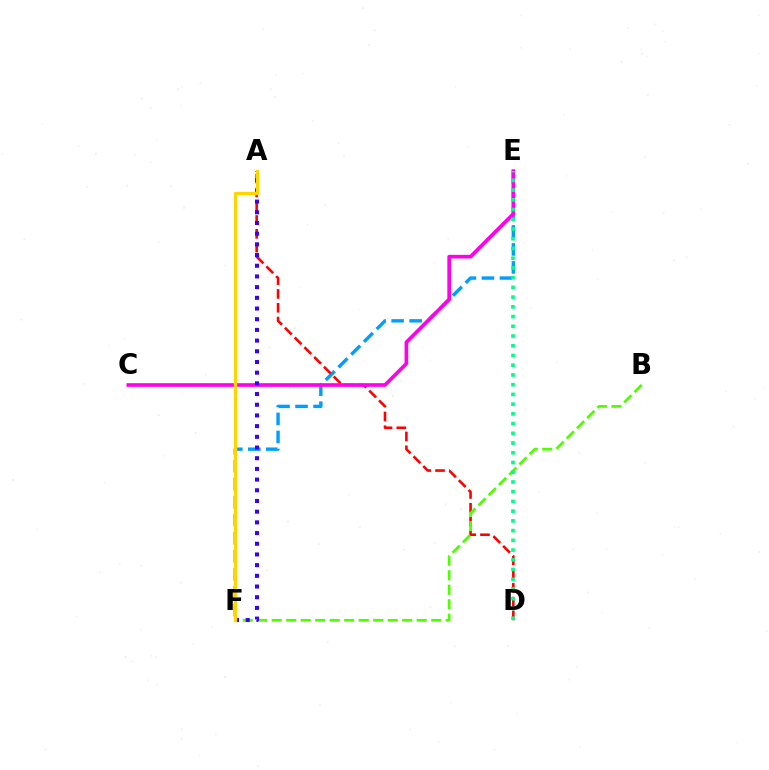{('E', 'F'): [{'color': '#009eff', 'line_style': 'dashed', 'thickness': 2.45}], ('A', 'D'): [{'color': '#ff0000', 'line_style': 'dashed', 'thickness': 1.87}], ('B', 'F'): [{'color': '#4fff00', 'line_style': 'dashed', 'thickness': 1.97}], ('C', 'E'): [{'color': '#ff00ed', 'line_style': 'solid', 'thickness': 2.64}], ('A', 'F'): [{'color': '#3700ff', 'line_style': 'dotted', 'thickness': 2.91}, {'color': '#ffd500', 'line_style': 'solid', 'thickness': 2.4}], ('D', 'E'): [{'color': '#00ff86', 'line_style': 'dotted', 'thickness': 2.64}]}